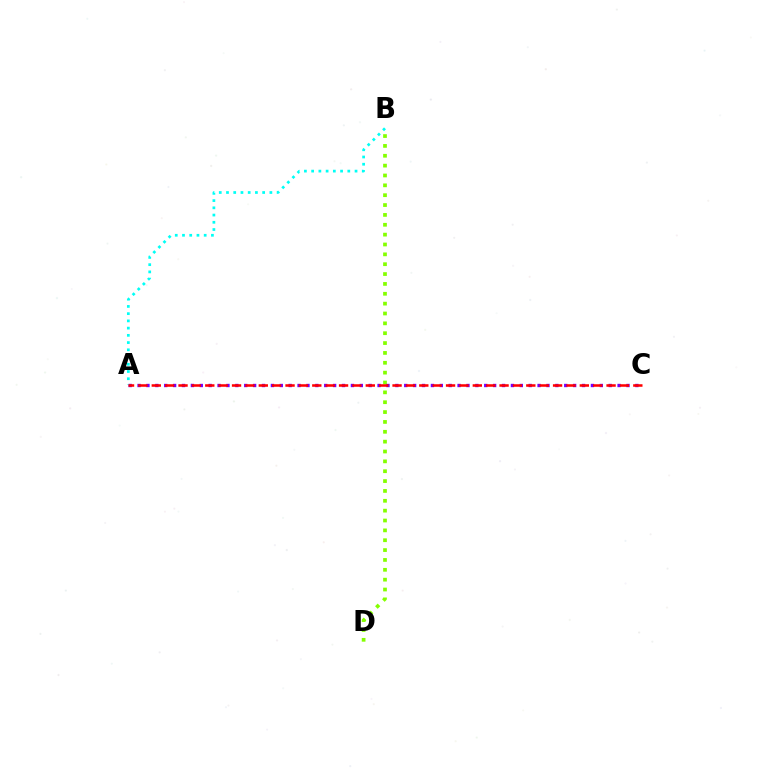{('B', 'D'): [{'color': '#84ff00', 'line_style': 'dotted', 'thickness': 2.68}], ('A', 'C'): [{'color': '#7200ff', 'line_style': 'dotted', 'thickness': 2.42}, {'color': '#ff0000', 'line_style': 'dashed', 'thickness': 1.82}], ('A', 'B'): [{'color': '#00fff6', 'line_style': 'dotted', 'thickness': 1.96}]}